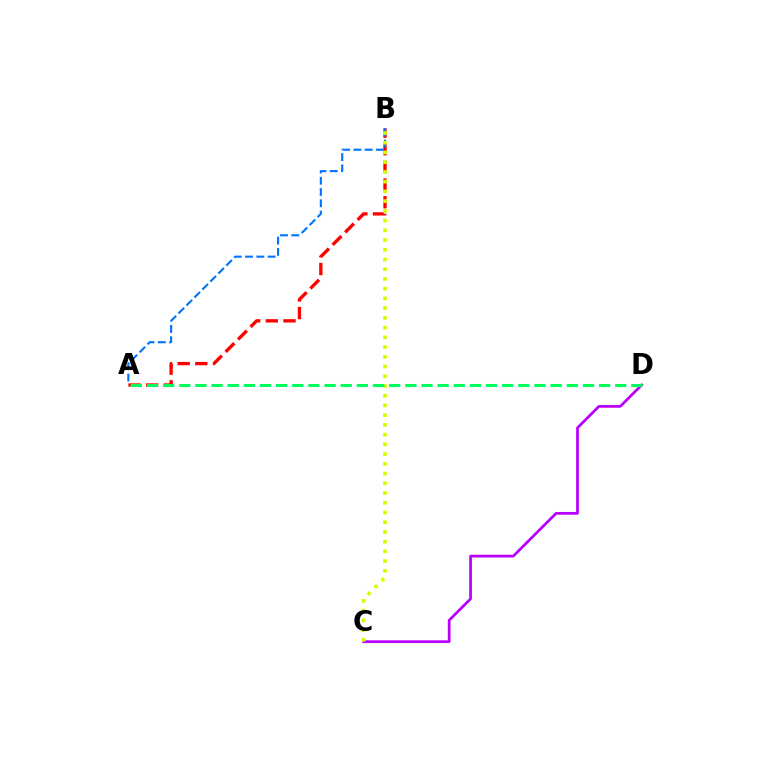{('A', 'B'): [{'color': '#ff0000', 'line_style': 'dashed', 'thickness': 2.4}, {'color': '#0074ff', 'line_style': 'dashed', 'thickness': 1.53}], ('C', 'D'): [{'color': '#b900ff', 'line_style': 'solid', 'thickness': 1.97}], ('B', 'C'): [{'color': '#d1ff00', 'line_style': 'dotted', 'thickness': 2.64}], ('A', 'D'): [{'color': '#00ff5c', 'line_style': 'dashed', 'thickness': 2.19}]}